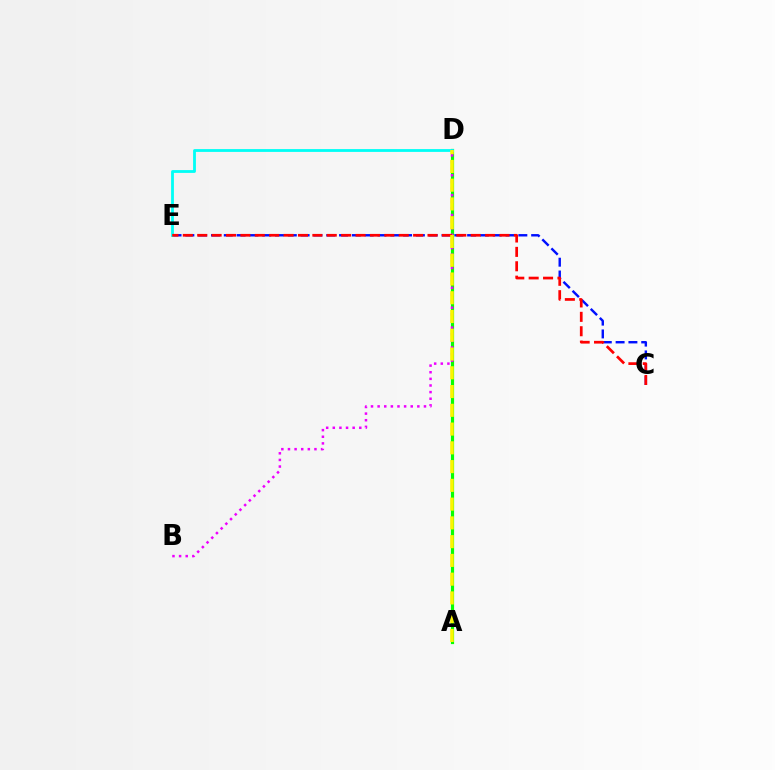{('C', 'E'): [{'color': '#0010ff', 'line_style': 'dashed', 'thickness': 1.74}, {'color': '#ff0000', 'line_style': 'dashed', 'thickness': 1.96}], ('A', 'D'): [{'color': '#08ff00', 'line_style': 'solid', 'thickness': 2.3}, {'color': '#fcf500', 'line_style': 'dashed', 'thickness': 2.55}], ('B', 'D'): [{'color': '#ee00ff', 'line_style': 'dotted', 'thickness': 1.8}], ('D', 'E'): [{'color': '#00fff6', 'line_style': 'solid', 'thickness': 2.02}]}